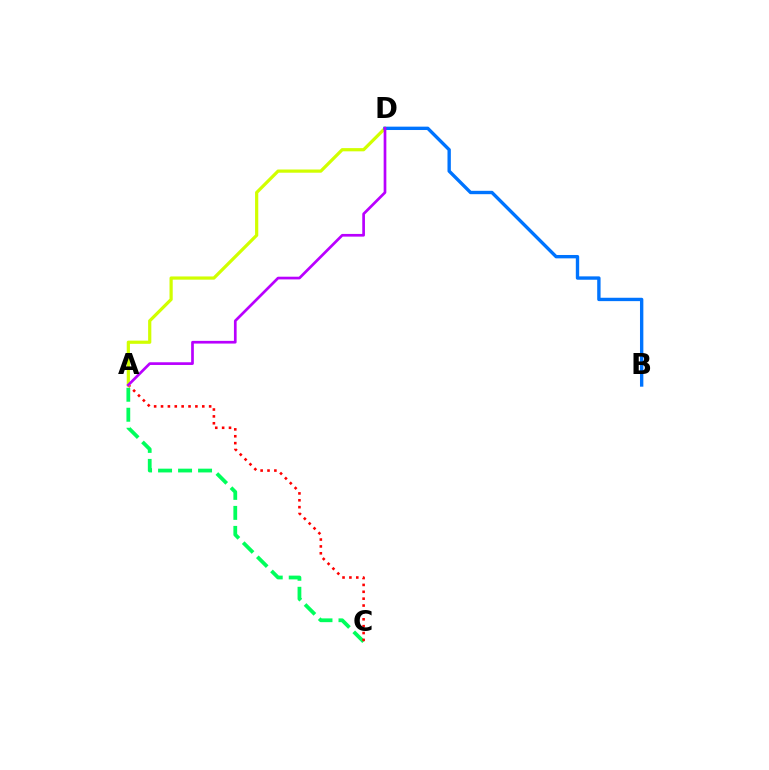{('A', 'C'): [{'color': '#00ff5c', 'line_style': 'dashed', 'thickness': 2.72}, {'color': '#ff0000', 'line_style': 'dotted', 'thickness': 1.87}], ('A', 'D'): [{'color': '#d1ff00', 'line_style': 'solid', 'thickness': 2.31}, {'color': '#b900ff', 'line_style': 'solid', 'thickness': 1.94}], ('B', 'D'): [{'color': '#0074ff', 'line_style': 'solid', 'thickness': 2.43}]}